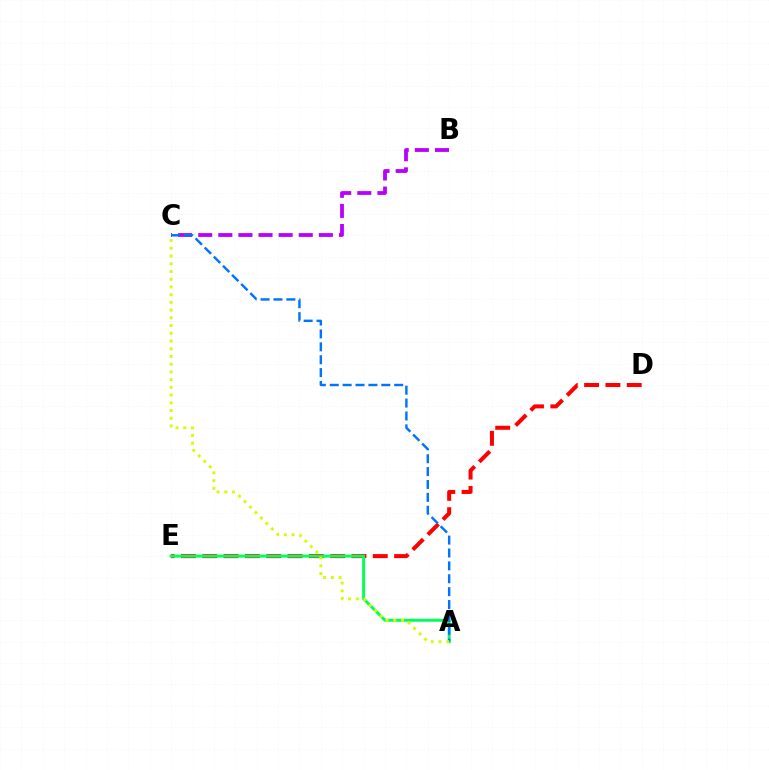{('D', 'E'): [{'color': '#ff0000', 'line_style': 'dashed', 'thickness': 2.9}], ('B', 'C'): [{'color': '#b900ff', 'line_style': 'dashed', 'thickness': 2.73}], ('A', 'E'): [{'color': '#00ff5c', 'line_style': 'solid', 'thickness': 2.13}], ('A', 'C'): [{'color': '#0074ff', 'line_style': 'dashed', 'thickness': 1.75}, {'color': '#d1ff00', 'line_style': 'dotted', 'thickness': 2.1}]}